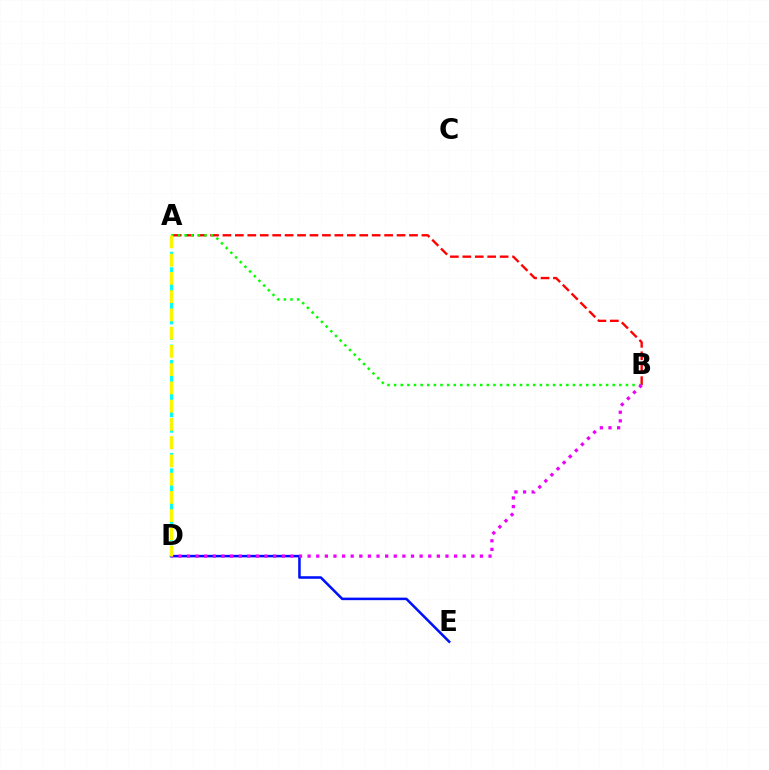{('A', 'B'): [{'color': '#ff0000', 'line_style': 'dashed', 'thickness': 1.69}, {'color': '#08ff00', 'line_style': 'dotted', 'thickness': 1.8}], ('A', 'D'): [{'color': '#00fff6', 'line_style': 'dashed', 'thickness': 2.1}, {'color': '#fcf500', 'line_style': 'dashed', 'thickness': 2.48}], ('D', 'E'): [{'color': '#0010ff', 'line_style': 'solid', 'thickness': 1.82}], ('B', 'D'): [{'color': '#ee00ff', 'line_style': 'dotted', 'thickness': 2.34}]}